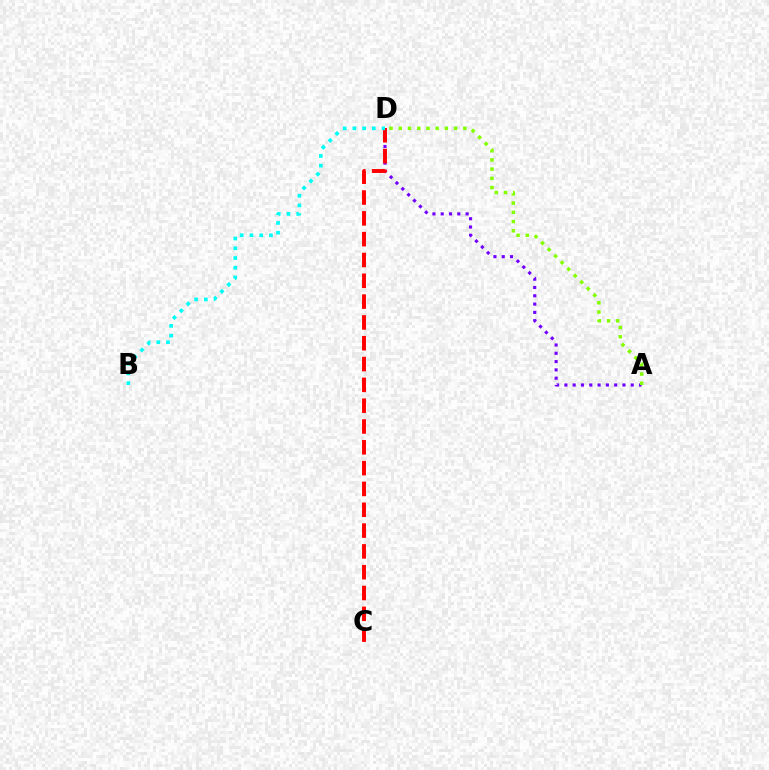{('A', 'D'): [{'color': '#7200ff', 'line_style': 'dotted', 'thickness': 2.25}, {'color': '#84ff00', 'line_style': 'dotted', 'thickness': 2.51}], ('C', 'D'): [{'color': '#ff0000', 'line_style': 'dashed', 'thickness': 2.83}], ('B', 'D'): [{'color': '#00fff6', 'line_style': 'dotted', 'thickness': 2.64}]}